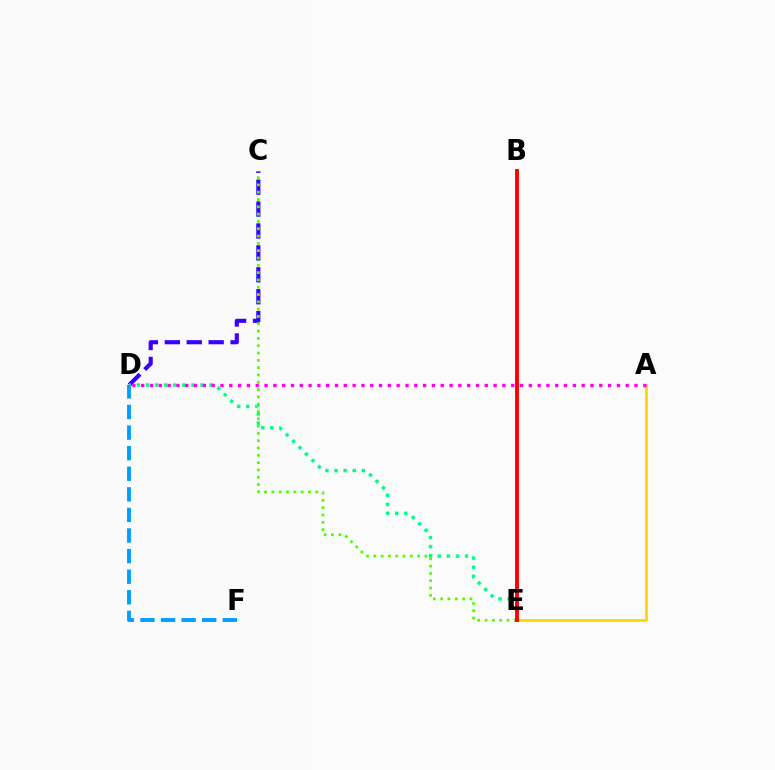{('C', 'D'): [{'color': '#3700ff', 'line_style': 'dashed', 'thickness': 2.98}], ('A', 'E'): [{'color': '#ffd500', 'line_style': 'solid', 'thickness': 1.91}], ('D', 'E'): [{'color': '#00ff86', 'line_style': 'dotted', 'thickness': 2.47}], ('C', 'E'): [{'color': '#4fff00', 'line_style': 'dotted', 'thickness': 1.99}], ('A', 'D'): [{'color': '#ff00ed', 'line_style': 'dotted', 'thickness': 2.39}], ('B', 'E'): [{'color': '#ff0000', 'line_style': 'solid', 'thickness': 2.81}], ('D', 'F'): [{'color': '#009eff', 'line_style': 'dashed', 'thickness': 2.8}]}